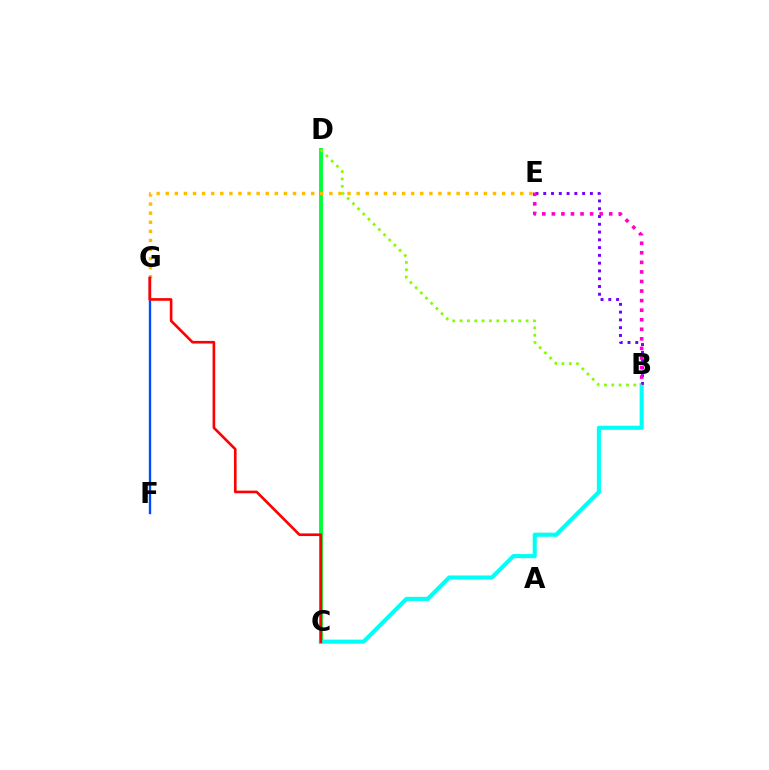{('C', 'D'): [{'color': '#00ff39', 'line_style': 'solid', 'thickness': 2.8}], ('B', 'C'): [{'color': '#00fff6', 'line_style': 'solid', 'thickness': 2.96}], ('E', 'G'): [{'color': '#ffbd00', 'line_style': 'dotted', 'thickness': 2.47}], ('B', 'E'): [{'color': '#7200ff', 'line_style': 'dotted', 'thickness': 2.11}, {'color': '#ff00cf', 'line_style': 'dotted', 'thickness': 2.6}], ('F', 'G'): [{'color': '#004bff', 'line_style': 'solid', 'thickness': 1.7}], ('B', 'D'): [{'color': '#84ff00', 'line_style': 'dotted', 'thickness': 1.99}], ('C', 'G'): [{'color': '#ff0000', 'line_style': 'solid', 'thickness': 1.9}]}